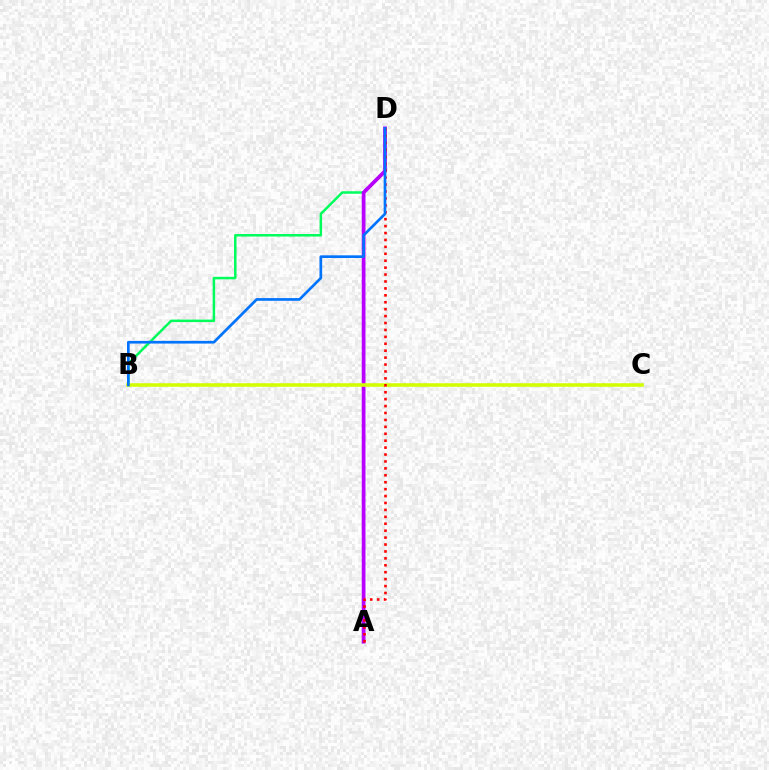{('B', 'D'): [{'color': '#00ff5c', 'line_style': 'solid', 'thickness': 1.81}, {'color': '#0074ff', 'line_style': 'solid', 'thickness': 1.94}], ('A', 'D'): [{'color': '#b900ff', 'line_style': 'solid', 'thickness': 2.69}, {'color': '#ff0000', 'line_style': 'dotted', 'thickness': 1.88}], ('B', 'C'): [{'color': '#d1ff00', 'line_style': 'solid', 'thickness': 2.56}]}